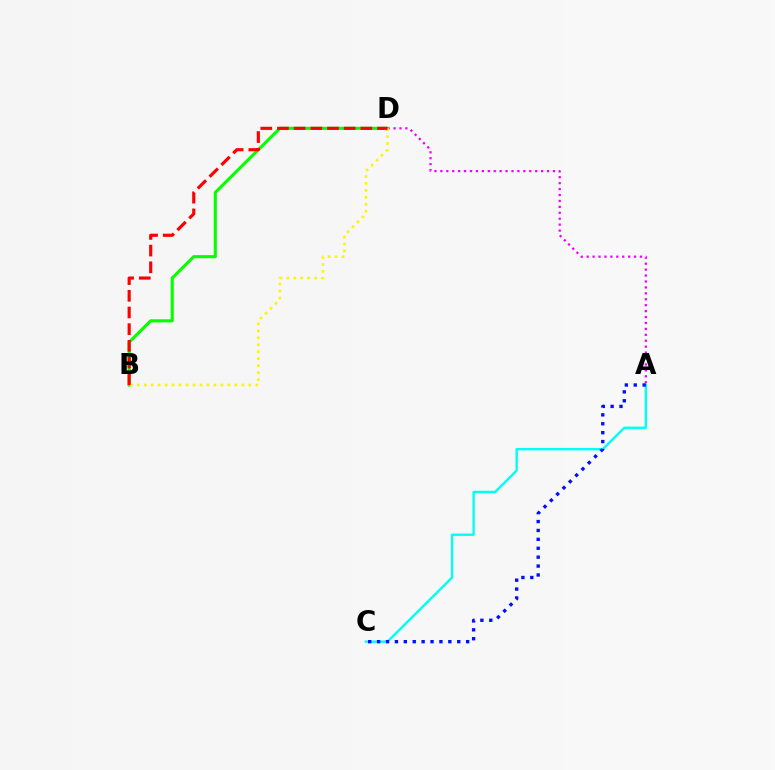{('A', 'D'): [{'color': '#ee00ff', 'line_style': 'dotted', 'thickness': 1.61}], ('B', 'D'): [{'color': '#08ff00', 'line_style': 'solid', 'thickness': 2.25}, {'color': '#fcf500', 'line_style': 'dotted', 'thickness': 1.89}, {'color': '#ff0000', 'line_style': 'dashed', 'thickness': 2.27}], ('A', 'C'): [{'color': '#00fff6', 'line_style': 'solid', 'thickness': 1.72}, {'color': '#0010ff', 'line_style': 'dotted', 'thickness': 2.42}]}